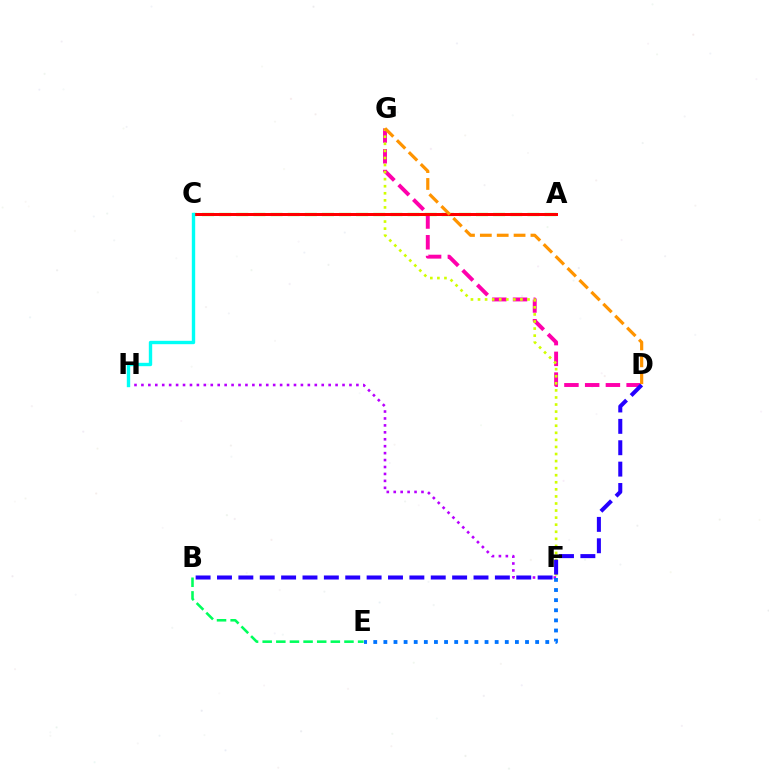{('B', 'E'): [{'color': '#00ff5c', 'line_style': 'dashed', 'thickness': 1.85}], ('A', 'C'): [{'color': '#3dff00', 'line_style': 'dashed', 'thickness': 2.33}, {'color': '#ff0000', 'line_style': 'solid', 'thickness': 2.16}], ('D', 'G'): [{'color': '#ff00ac', 'line_style': 'dashed', 'thickness': 2.82}, {'color': '#ff9400', 'line_style': 'dashed', 'thickness': 2.29}], ('F', 'H'): [{'color': '#b900ff', 'line_style': 'dotted', 'thickness': 1.88}], ('F', 'G'): [{'color': '#d1ff00', 'line_style': 'dotted', 'thickness': 1.92}], ('E', 'F'): [{'color': '#0074ff', 'line_style': 'dotted', 'thickness': 2.75}], ('B', 'D'): [{'color': '#2500ff', 'line_style': 'dashed', 'thickness': 2.9}], ('C', 'H'): [{'color': '#00fff6', 'line_style': 'solid', 'thickness': 2.43}]}